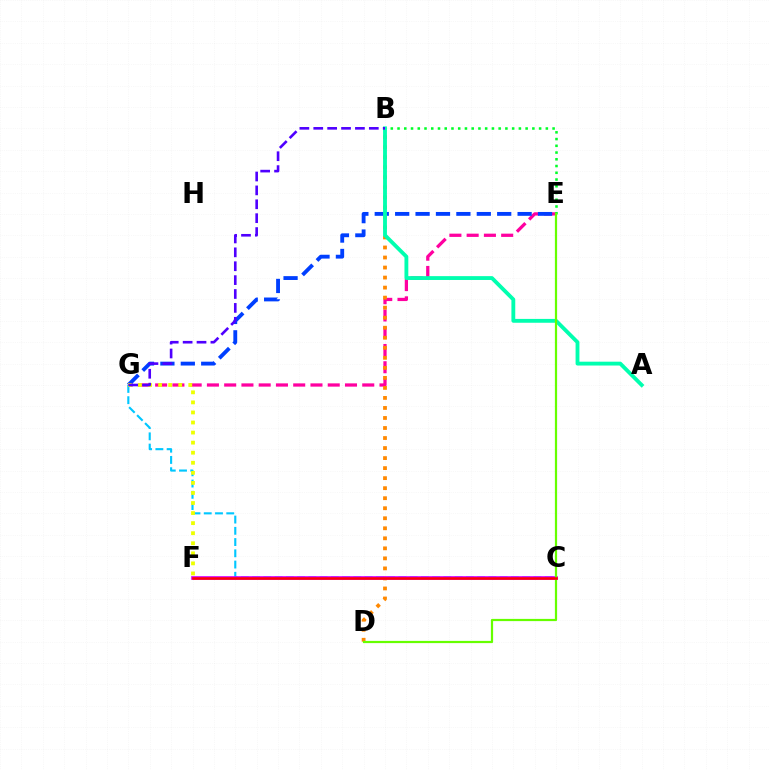{('E', 'G'): [{'color': '#ff00a0', 'line_style': 'dashed', 'thickness': 2.34}, {'color': '#003fff', 'line_style': 'dashed', 'thickness': 2.77}], ('B', 'D'): [{'color': '#ff8800', 'line_style': 'dotted', 'thickness': 2.72}], ('C', 'G'): [{'color': '#00c7ff', 'line_style': 'dashed', 'thickness': 1.53}], ('C', 'F'): [{'color': '#d600ff', 'line_style': 'solid', 'thickness': 2.65}, {'color': '#ff0000', 'line_style': 'solid', 'thickness': 1.81}], ('F', 'G'): [{'color': '#eeff00', 'line_style': 'dotted', 'thickness': 2.73}], ('B', 'E'): [{'color': '#00ff27', 'line_style': 'dotted', 'thickness': 1.83}], ('A', 'B'): [{'color': '#00ffaf', 'line_style': 'solid', 'thickness': 2.77}], ('D', 'E'): [{'color': '#66ff00', 'line_style': 'solid', 'thickness': 1.59}], ('B', 'G'): [{'color': '#4f00ff', 'line_style': 'dashed', 'thickness': 1.89}]}